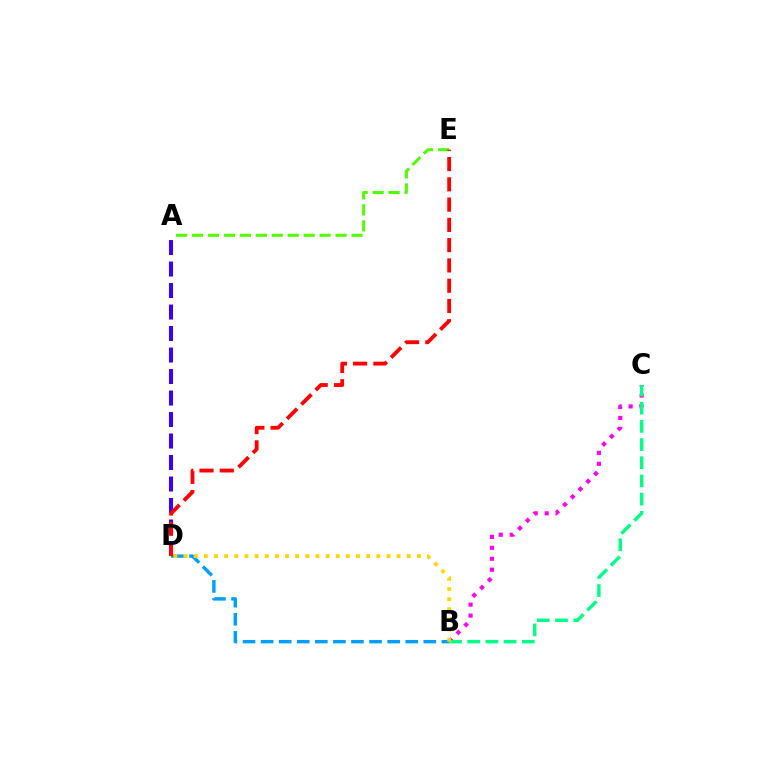{('B', 'C'): [{'color': '#ff00ed', 'line_style': 'dotted', 'thickness': 2.98}, {'color': '#00ff86', 'line_style': 'dashed', 'thickness': 2.47}], ('A', 'D'): [{'color': '#3700ff', 'line_style': 'dashed', 'thickness': 2.92}], ('A', 'E'): [{'color': '#4fff00', 'line_style': 'dashed', 'thickness': 2.17}], ('B', 'D'): [{'color': '#009eff', 'line_style': 'dashed', 'thickness': 2.46}, {'color': '#ffd500', 'line_style': 'dotted', 'thickness': 2.76}], ('D', 'E'): [{'color': '#ff0000', 'line_style': 'dashed', 'thickness': 2.75}]}